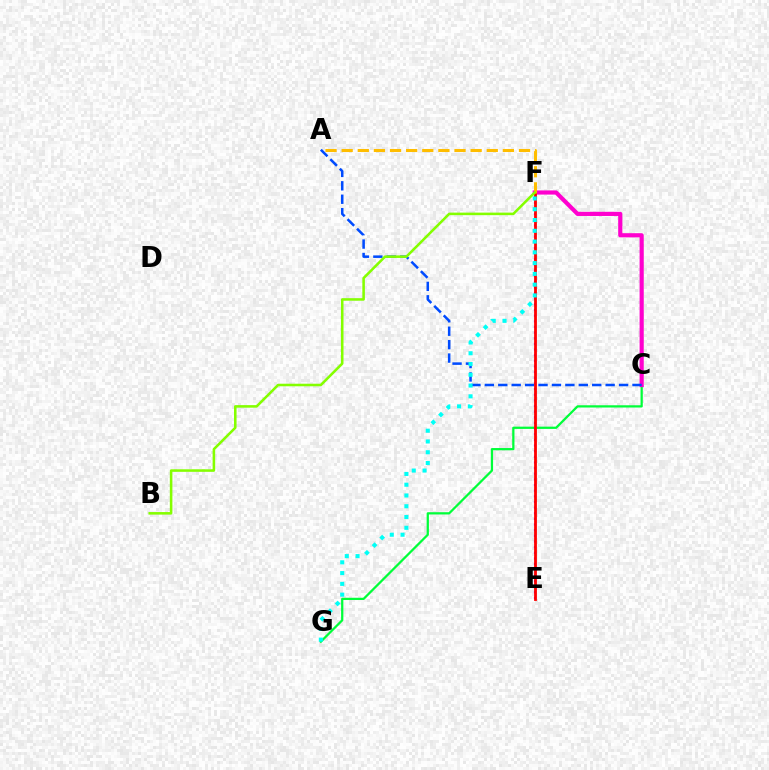{('C', 'G'): [{'color': '#00ff39', 'line_style': 'solid', 'thickness': 1.62}], ('C', 'F'): [{'color': '#ff00cf', 'line_style': 'solid', 'thickness': 3.0}], ('E', 'F'): [{'color': '#7200ff', 'line_style': 'dotted', 'thickness': 1.53}, {'color': '#ff0000', 'line_style': 'solid', 'thickness': 2.02}], ('A', 'C'): [{'color': '#004bff', 'line_style': 'dashed', 'thickness': 1.82}], ('A', 'F'): [{'color': '#ffbd00', 'line_style': 'dashed', 'thickness': 2.19}], ('F', 'G'): [{'color': '#00fff6', 'line_style': 'dotted', 'thickness': 2.93}], ('B', 'F'): [{'color': '#84ff00', 'line_style': 'solid', 'thickness': 1.84}]}